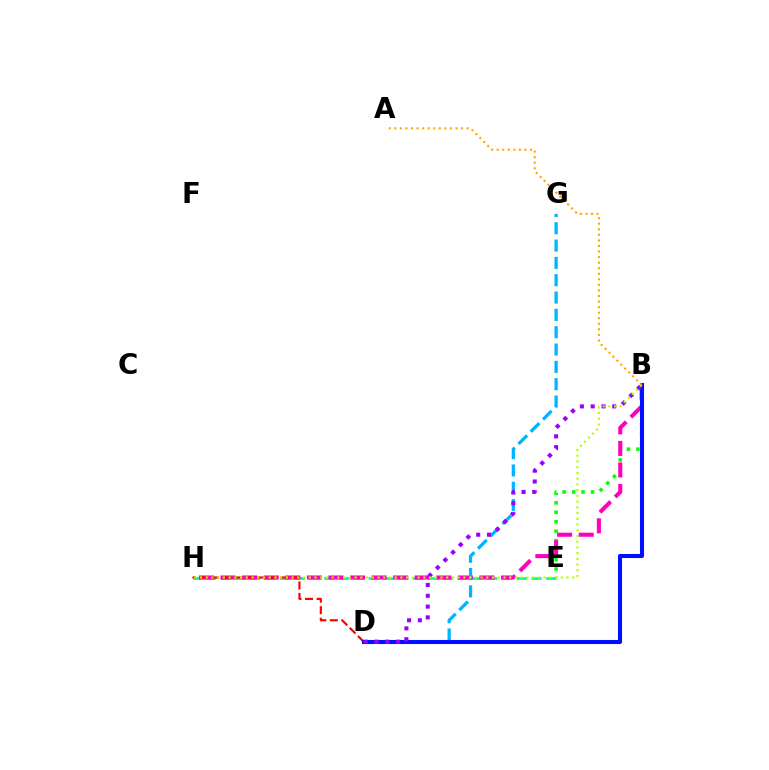{('B', 'E'): [{'color': '#08ff00', 'line_style': 'dotted', 'thickness': 2.57}], ('E', 'H'): [{'color': '#00ff9d', 'line_style': 'dashed', 'thickness': 2.01}], ('B', 'H'): [{'color': '#ff00bd', 'line_style': 'dashed', 'thickness': 2.93}, {'color': '#b3ff00', 'line_style': 'dotted', 'thickness': 1.56}], ('D', 'G'): [{'color': '#00b5ff', 'line_style': 'dashed', 'thickness': 2.35}], ('D', 'H'): [{'color': '#ff0000', 'line_style': 'dashed', 'thickness': 1.57}], ('B', 'D'): [{'color': '#0010ff', 'line_style': 'solid', 'thickness': 2.93}, {'color': '#9b00ff', 'line_style': 'dotted', 'thickness': 2.93}], ('A', 'B'): [{'color': '#ffa500', 'line_style': 'dotted', 'thickness': 1.51}]}